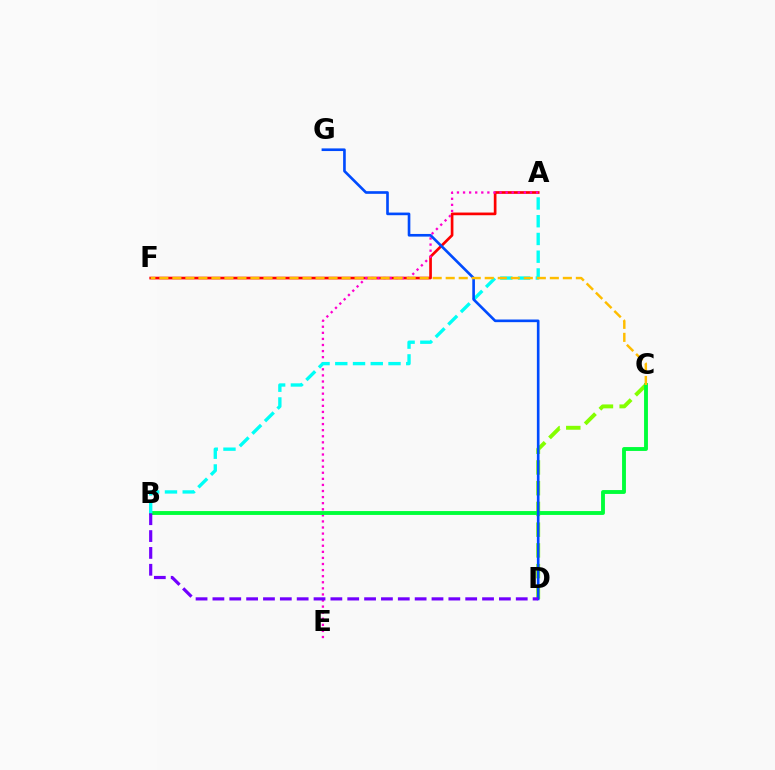{('A', 'F'): [{'color': '#ff0000', 'line_style': 'solid', 'thickness': 1.93}], ('C', 'D'): [{'color': '#84ff00', 'line_style': 'dashed', 'thickness': 2.82}], ('A', 'E'): [{'color': '#ff00cf', 'line_style': 'dotted', 'thickness': 1.65}], ('B', 'C'): [{'color': '#00ff39', 'line_style': 'solid', 'thickness': 2.79}], ('A', 'B'): [{'color': '#00fff6', 'line_style': 'dashed', 'thickness': 2.41}], ('D', 'G'): [{'color': '#004bff', 'line_style': 'solid', 'thickness': 1.91}], ('C', 'F'): [{'color': '#ffbd00', 'line_style': 'dashed', 'thickness': 1.77}], ('B', 'D'): [{'color': '#7200ff', 'line_style': 'dashed', 'thickness': 2.29}]}